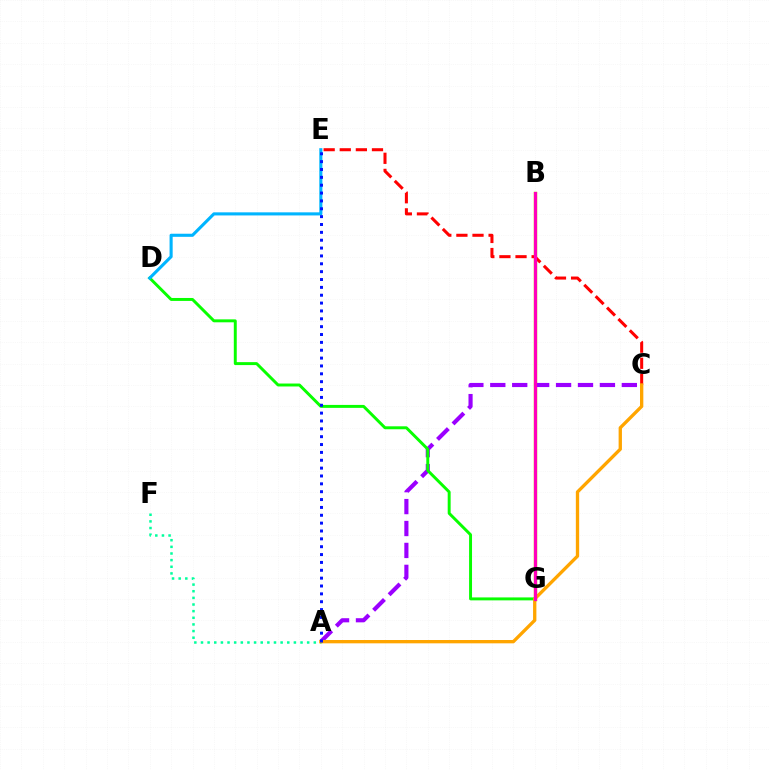{('A', 'F'): [{'color': '#00ff9d', 'line_style': 'dotted', 'thickness': 1.8}], ('B', 'G'): [{'color': '#b3ff00', 'line_style': 'solid', 'thickness': 2.49}, {'color': '#ff00bd', 'line_style': 'solid', 'thickness': 2.31}], ('C', 'E'): [{'color': '#ff0000', 'line_style': 'dashed', 'thickness': 2.19}], ('A', 'C'): [{'color': '#9b00ff', 'line_style': 'dashed', 'thickness': 2.98}, {'color': '#ffa500', 'line_style': 'solid', 'thickness': 2.39}], ('D', 'G'): [{'color': '#08ff00', 'line_style': 'solid', 'thickness': 2.12}], ('D', 'E'): [{'color': '#00b5ff', 'line_style': 'solid', 'thickness': 2.23}], ('A', 'E'): [{'color': '#0010ff', 'line_style': 'dotted', 'thickness': 2.14}]}